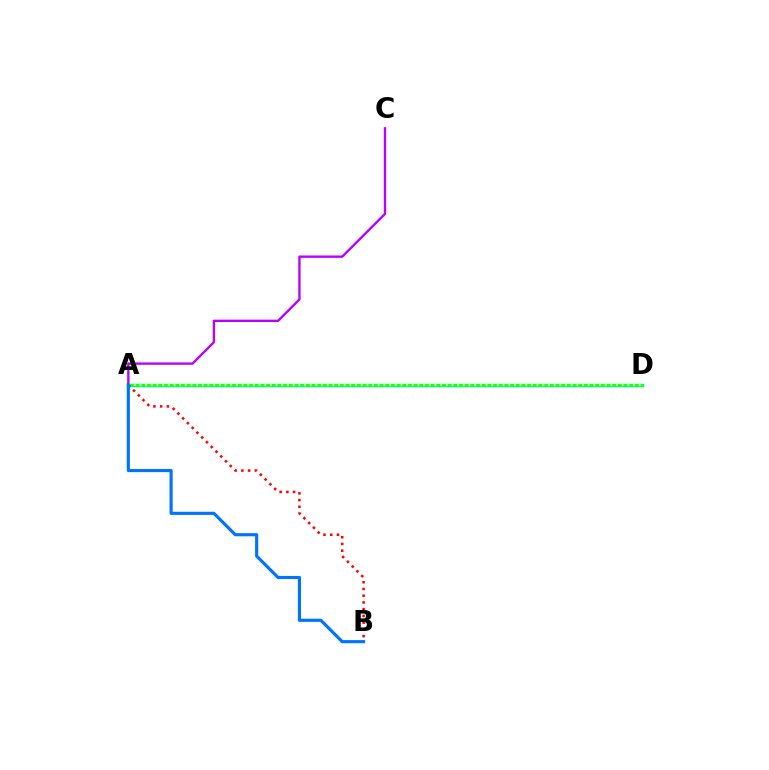{('A', 'D'): [{'color': '#00ff5c', 'line_style': 'solid', 'thickness': 2.49}, {'color': '#d1ff00', 'line_style': 'dotted', 'thickness': 1.54}], ('A', 'B'): [{'color': '#ff0000', 'line_style': 'dotted', 'thickness': 1.83}, {'color': '#0074ff', 'line_style': 'solid', 'thickness': 2.27}], ('A', 'C'): [{'color': '#b900ff', 'line_style': 'solid', 'thickness': 1.7}]}